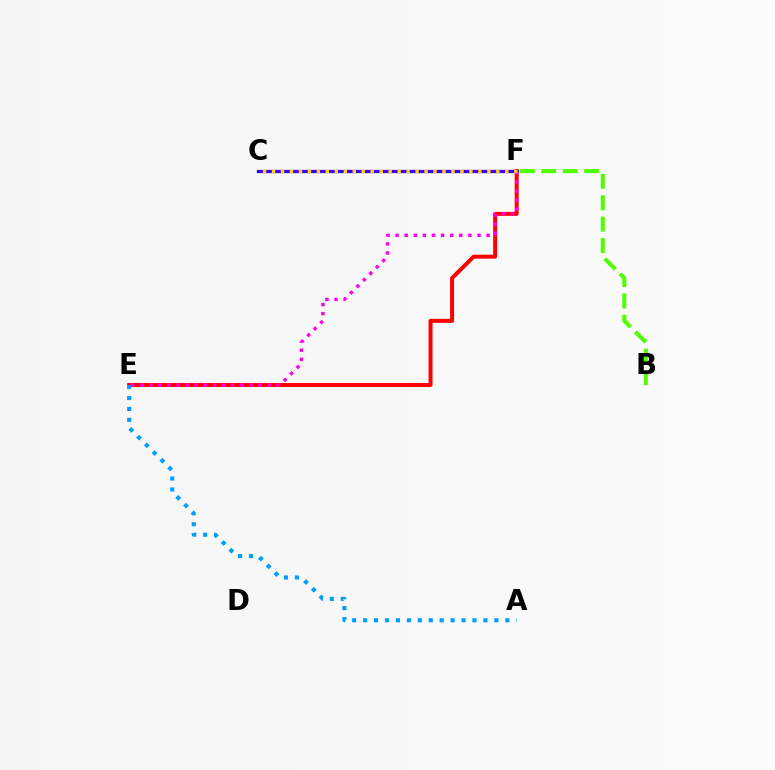{('B', 'F'): [{'color': '#4fff00', 'line_style': 'dashed', 'thickness': 2.91}], ('E', 'F'): [{'color': '#ff0000', 'line_style': 'solid', 'thickness': 2.87}, {'color': '#ff00ed', 'line_style': 'dotted', 'thickness': 2.47}], ('C', 'F'): [{'color': '#00ff86', 'line_style': 'dashed', 'thickness': 1.89}, {'color': '#3700ff', 'line_style': 'solid', 'thickness': 2.36}, {'color': '#ffd500', 'line_style': 'dotted', 'thickness': 2.44}], ('A', 'E'): [{'color': '#009eff', 'line_style': 'dotted', 'thickness': 2.97}]}